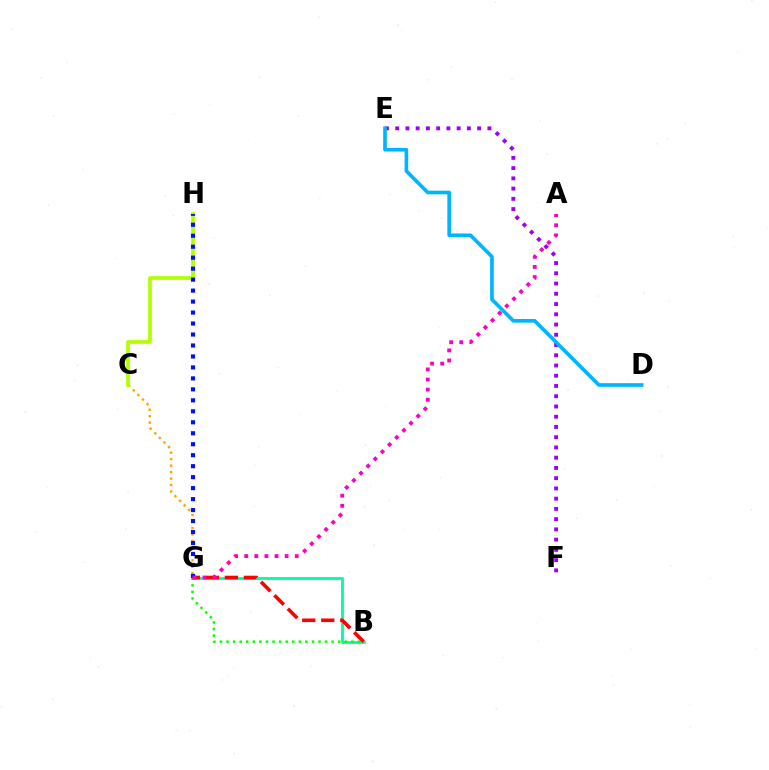{('B', 'G'): [{'color': '#00ff9d', 'line_style': 'solid', 'thickness': 2.05}, {'color': '#08ff00', 'line_style': 'dotted', 'thickness': 1.79}, {'color': '#ff0000', 'line_style': 'dashed', 'thickness': 2.58}], ('E', 'F'): [{'color': '#9b00ff', 'line_style': 'dotted', 'thickness': 2.78}], ('D', 'E'): [{'color': '#00b5ff', 'line_style': 'solid', 'thickness': 2.63}], ('C', 'G'): [{'color': '#ffa500', 'line_style': 'dotted', 'thickness': 1.76}], ('C', 'H'): [{'color': '#b3ff00', 'line_style': 'solid', 'thickness': 2.69}], ('G', 'H'): [{'color': '#0010ff', 'line_style': 'dotted', 'thickness': 2.98}], ('A', 'G'): [{'color': '#ff00bd', 'line_style': 'dotted', 'thickness': 2.75}]}